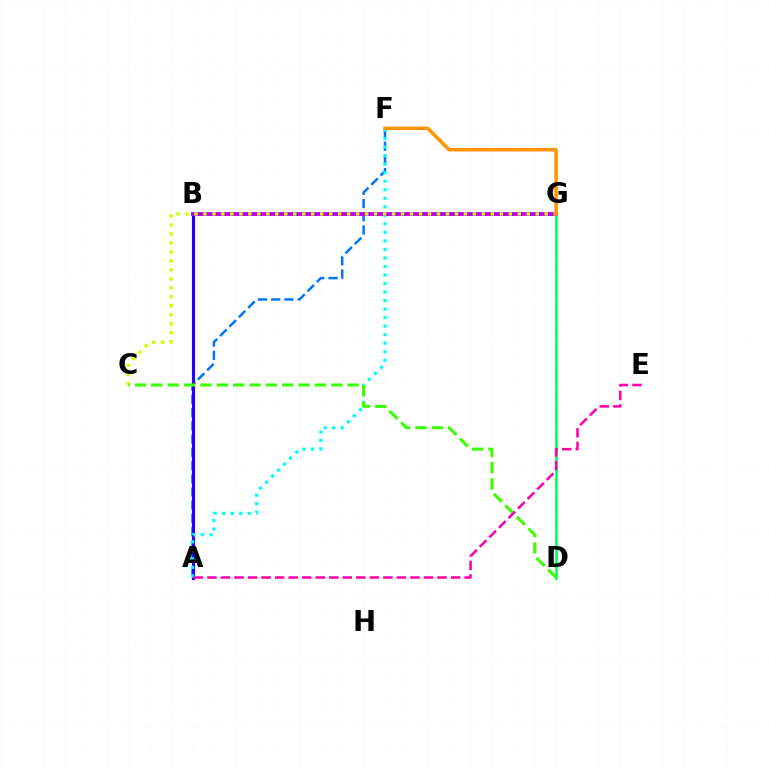{('A', 'F'): [{'color': '#0074ff', 'line_style': 'dashed', 'thickness': 1.8}, {'color': '#00fff6', 'line_style': 'dotted', 'thickness': 2.32}], ('B', 'G'): [{'color': '#ff0000', 'line_style': 'dashed', 'thickness': 2.17}, {'color': '#b900ff', 'line_style': 'solid', 'thickness': 2.81}], ('A', 'B'): [{'color': '#2500ff', 'line_style': 'solid', 'thickness': 2.26}], ('D', 'G'): [{'color': '#00ff5c', 'line_style': 'solid', 'thickness': 1.91}], ('C', 'G'): [{'color': '#d1ff00', 'line_style': 'dotted', 'thickness': 2.44}], ('F', 'G'): [{'color': '#ff9400', 'line_style': 'solid', 'thickness': 2.53}], ('C', 'D'): [{'color': '#3dff00', 'line_style': 'dashed', 'thickness': 2.22}], ('A', 'E'): [{'color': '#ff00ac', 'line_style': 'dashed', 'thickness': 1.84}]}